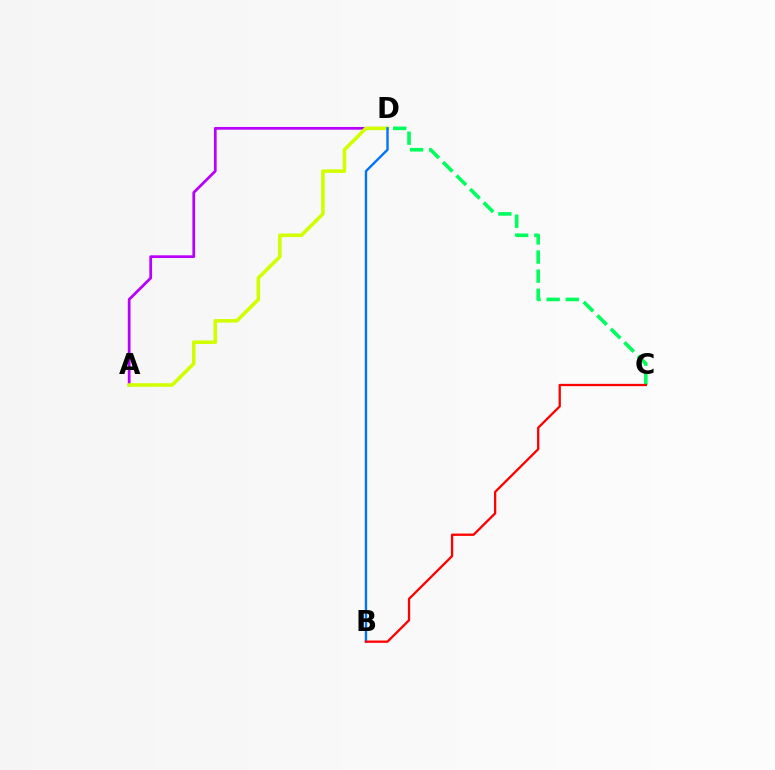{('A', 'D'): [{'color': '#b900ff', 'line_style': 'solid', 'thickness': 1.97}, {'color': '#d1ff00', 'line_style': 'solid', 'thickness': 2.58}], ('C', 'D'): [{'color': '#00ff5c', 'line_style': 'dashed', 'thickness': 2.6}], ('B', 'D'): [{'color': '#0074ff', 'line_style': 'solid', 'thickness': 1.73}], ('B', 'C'): [{'color': '#ff0000', 'line_style': 'solid', 'thickness': 1.66}]}